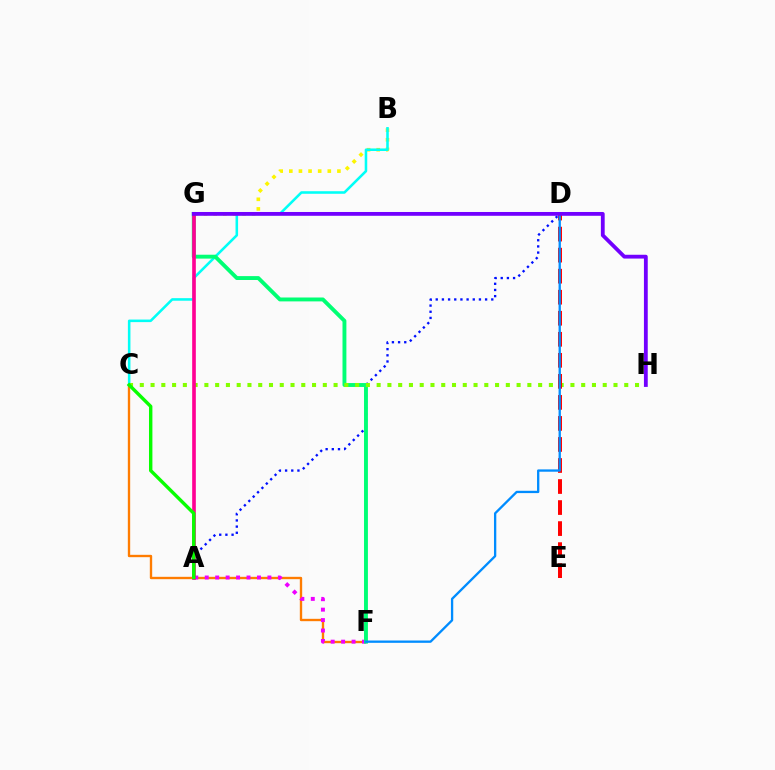{('A', 'D'): [{'color': '#0010ff', 'line_style': 'dotted', 'thickness': 1.68}], ('B', 'G'): [{'color': '#fcf500', 'line_style': 'dotted', 'thickness': 2.61}], ('B', 'C'): [{'color': '#00fff6', 'line_style': 'solid', 'thickness': 1.84}], ('C', 'F'): [{'color': '#ff7c00', 'line_style': 'solid', 'thickness': 1.7}], ('A', 'F'): [{'color': '#ee00ff', 'line_style': 'dotted', 'thickness': 2.84}], ('F', 'G'): [{'color': '#00ff74', 'line_style': 'solid', 'thickness': 2.8}], ('C', 'H'): [{'color': '#84ff00', 'line_style': 'dotted', 'thickness': 2.93}], ('A', 'G'): [{'color': '#ff0094', 'line_style': 'solid', 'thickness': 2.63}], ('D', 'E'): [{'color': '#ff0000', 'line_style': 'dashed', 'thickness': 2.86}], ('A', 'C'): [{'color': '#08ff00', 'line_style': 'solid', 'thickness': 2.45}], ('D', 'F'): [{'color': '#008cff', 'line_style': 'solid', 'thickness': 1.67}], ('G', 'H'): [{'color': '#7200ff', 'line_style': 'solid', 'thickness': 2.74}]}